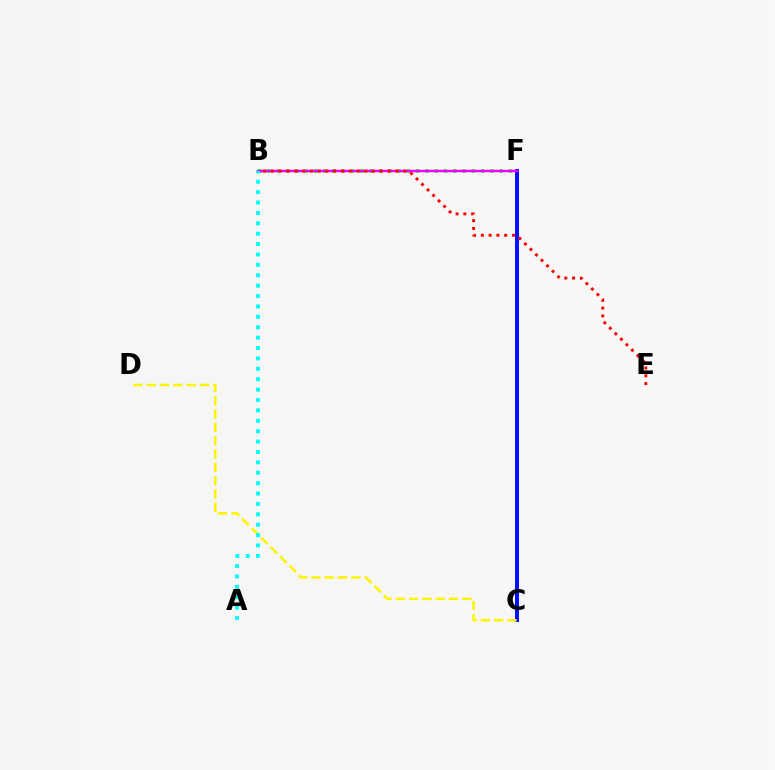{('C', 'F'): [{'color': '#0010ff', 'line_style': 'solid', 'thickness': 2.85}], ('B', 'F'): [{'color': '#08ff00', 'line_style': 'dotted', 'thickness': 2.52}, {'color': '#ee00ff', 'line_style': 'solid', 'thickness': 1.79}], ('C', 'D'): [{'color': '#fcf500', 'line_style': 'dashed', 'thickness': 1.81}], ('A', 'B'): [{'color': '#00fff6', 'line_style': 'dotted', 'thickness': 2.82}], ('B', 'E'): [{'color': '#ff0000', 'line_style': 'dotted', 'thickness': 2.11}]}